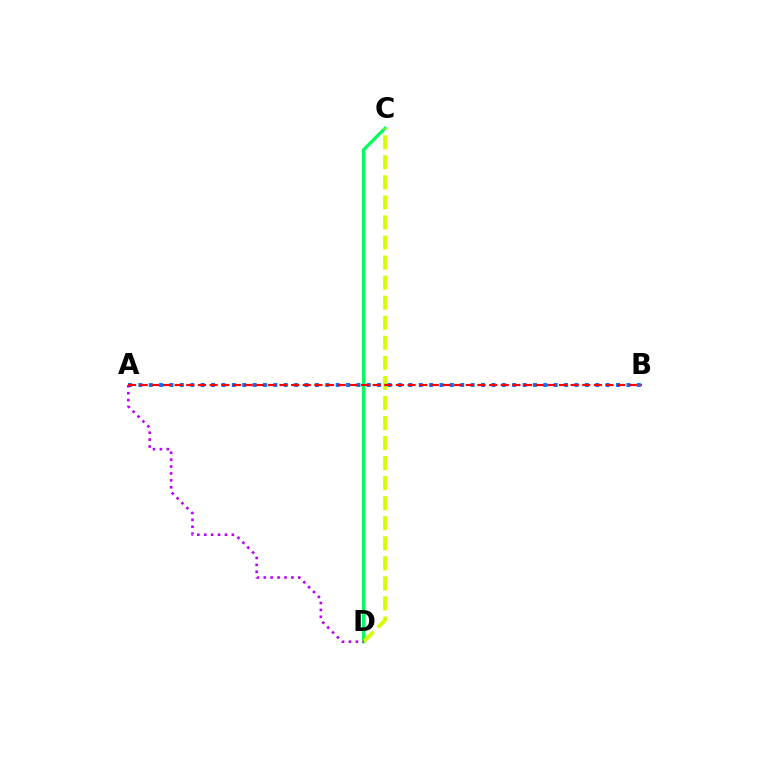{('A', 'B'): [{'color': '#0074ff', 'line_style': 'dotted', 'thickness': 2.82}, {'color': '#ff0000', 'line_style': 'dashed', 'thickness': 1.58}], ('C', 'D'): [{'color': '#00ff5c', 'line_style': 'solid', 'thickness': 2.36}, {'color': '#d1ff00', 'line_style': 'dashed', 'thickness': 2.72}], ('A', 'D'): [{'color': '#b900ff', 'line_style': 'dotted', 'thickness': 1.88}]}